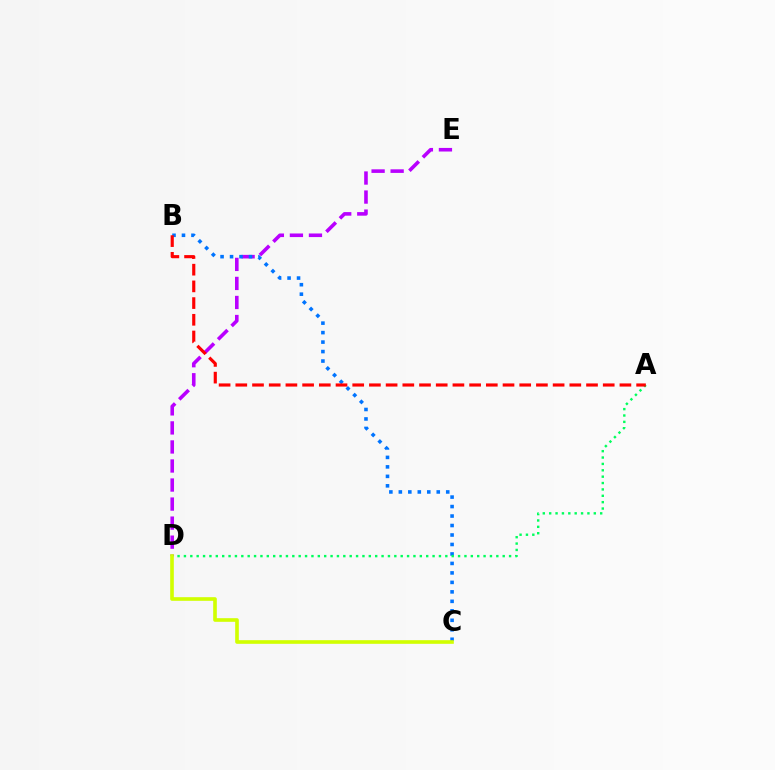{('D', 'E'): [{'color': '#b900ff', 'line_style': 'dashed', 'thickness': 2.59}], ('B', 'C'): [{'color': '#0074ff', 'line_style': 'dotted', 'thickness': 2.58}], ('A', 'D'): [{'color': '#00ff5c', 'line_style': 'dotted', 'thickness': 1.73}], ('A', 'B'): [{'color': '#ff0000', 'line_style': 'dashed', 'thickness': 2.27}], ('C', 'D'): [{'color': '#d1ff00', 'line_style': 'solid', 'thickness': 2.62}]}